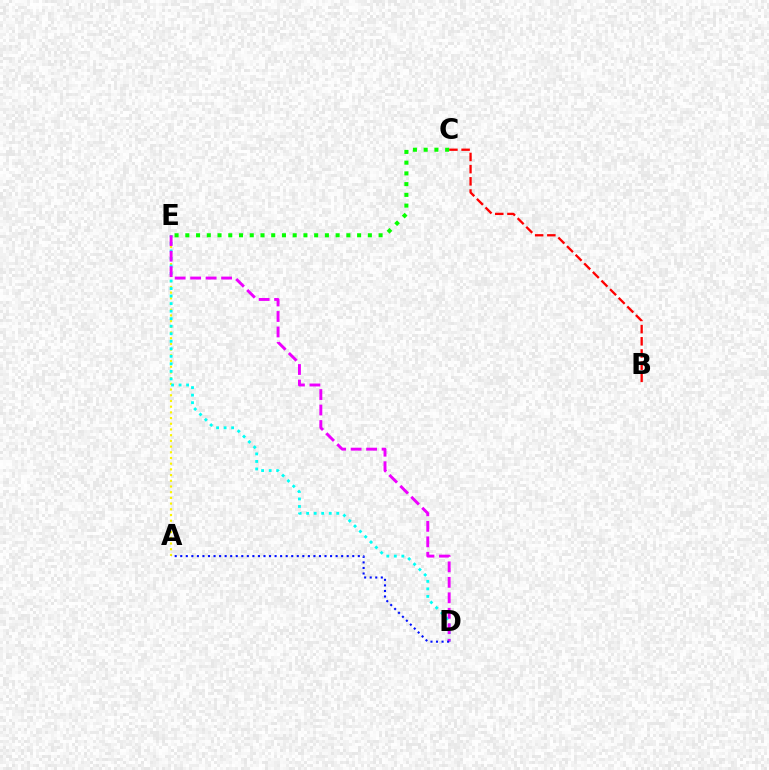{('B', 'C'): [{'color': '#ff0000', 'line_style': 'dashed', 'thickness': 1.66}], ('A', 'E'): [{'color': '#fcf500', 'line_style': 'dotted', 'thickness': 1.55}], ('D', 'E'): [{'color': '#00fff6', 'line_style': 'dotted', 'thickness': 2.05}, {'color': '#ee00ff', 'line_style': 'dashed', 'thickness': 2.1}], ('C', 'E'): [{'color': '#08ff00', 'line_style': 'dotted', 'thickness': 2.92}], ('A', 'D'): [{'color': '#0010ff', 'line_style': 'dotted', 'thickness': 1.51}]}